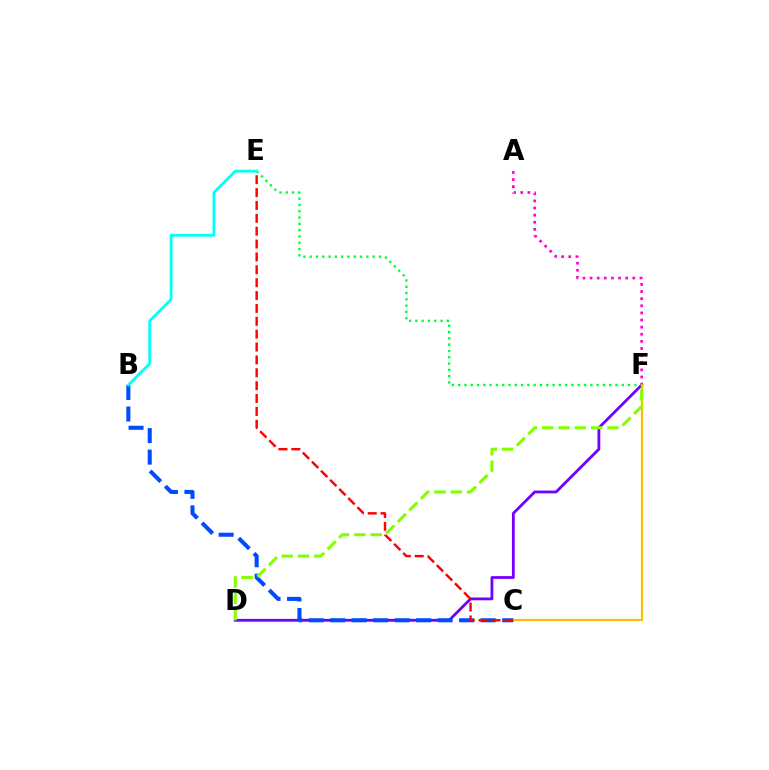{('D', 'F'): [{'color': '#7200ff', 'line_style': 'solid', 'thickness': 2.02}, {'color': '#84ff00', 'line_style': 'dashed', 'thickness': 2.22}], ('B', 'C'): [{'color': '#004bff', 'line_style': 'dashed', 'thickness': 2.92}], ('A', 'F'): [{'color': '#ff00cf', 'line_style': 'dotted', 'thickness': 1.93}], ('C', 'F'): [{'color': '#ffbd00', 'line_style': 'solid', 'thickness': 1.55}], ('C', 'E'): [{'color': '#ff0000', 'line_style': 'dashed', 'thickness': 1.75}], ('E', 'F'): [{'color': '#00ff39', 'line_style': 'dotted', 'thickness': 1.71}], ('B', 'E'): [{'color': '#00fff6', 'line_style': 'solid', 'thickness': 1.99}]}